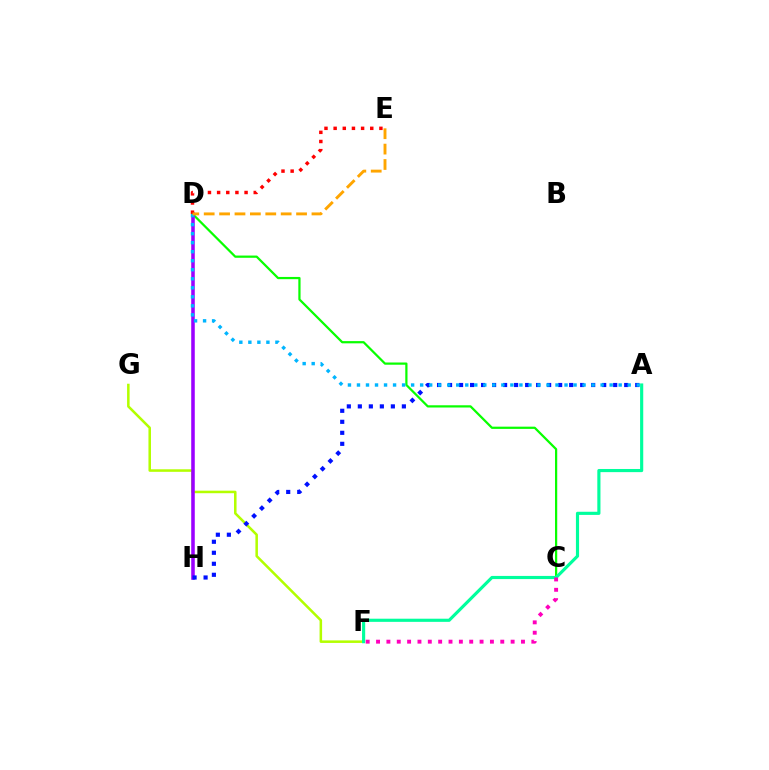{('C', 'D'): [{'color': '#08ff00', 'line_style': 'solid', 'thickness': 1.61}], ('F', 'G'): [{'color': '#b3ff00', 'line_style': 'solid', 'thickness': 1.83}], ('D', 'H'): [{'color': '#9b00ff', 'line_style': 'solid', 'thickness': 2.55}], ('A', 'F'): [{'color': '#00ff9d', 'line_style': 'solid', 'thickness': 2.26}], ('A', 'H'): [{'color': '#0010ff', 'line_style': 'dotted', 'thickness': 2.99}], ('A', 'D'): [{'color': '#00b5ff', 'line_style': 'dotted', 'thickness': 2.45}], ('C', 'F'): [{'color': '#ff00bd', 'line_style': 'dotted', 'thickness': 2.81}], ('D', 'E'): [{'color': '#ff0000', 'line_style': 'dotted', 'thickness': 2.49}, {'color': '#ffa500', 'line_style': 'dashed', 'thickness': 2.09}]}